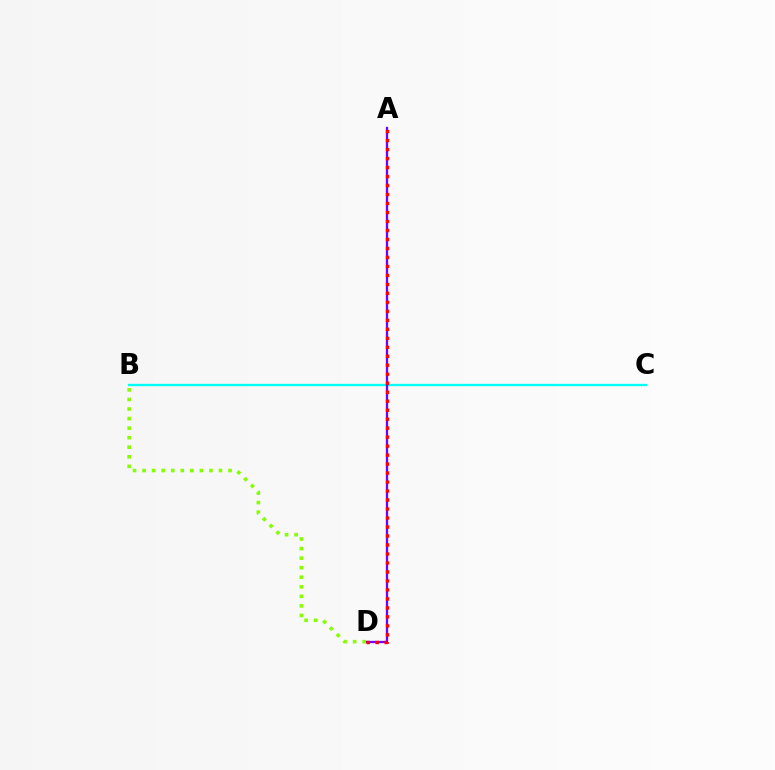{('B', 'C'): [{'color': '#00fff6', 'line_style': 'solid', 'thickness': 1.68}], ('A', 'D'): [{'color': '#7200ff', 'line_style': 'solid', 'thickness': 1.64}, {'color': '#ff0000', 'line_style': 'dotted', 'thickness': 2.44}], ('B', 'D'): [{'color': '#84ff00', 'line_style': 'dotted', 'thickness': 2.6}]}